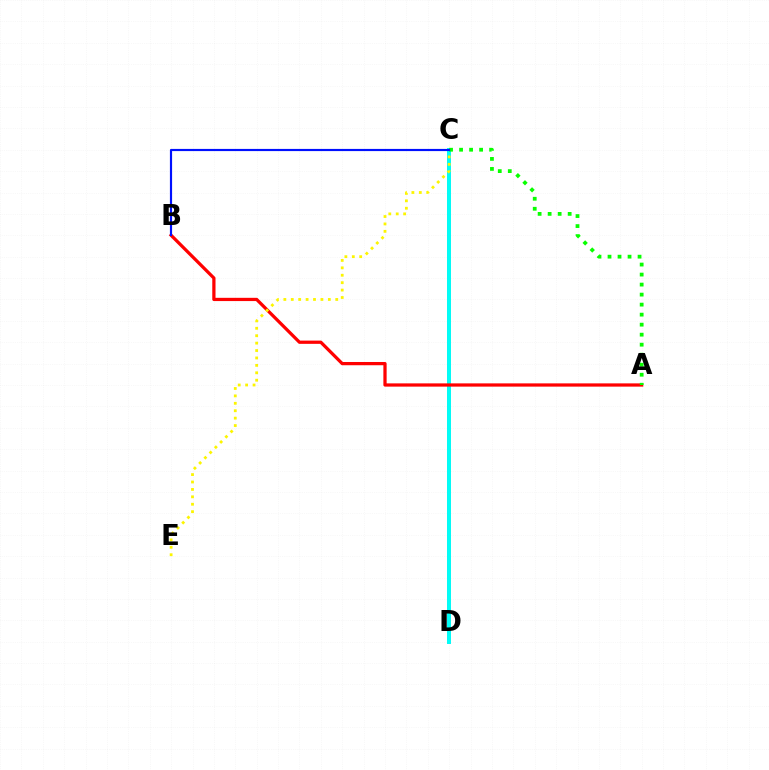{('C', 'D'): [{'color': '#ee00ff', 'line_style': 'solid', 'thickness': 2.57}, {'color': '#00fff6', 'line_style': 'solid', 'thickness': 2.84}], ('A', 'B'): [{'color': '#ff0000', 'line_style': 'solid', 'thickness': 2.34}], ('C', 'E'): [{'color': '#fcf500', 'line_style': 'dotted', 'thickness': 2.01}], ('A', 'C'): [{'color': '#08ff00', 'line_style': 'dotted', 'thickness': 2.72}], ('B', 'C'): [{'color': '#0010ff', 'line_style': 'solid', 'thickness': 1.57}]}